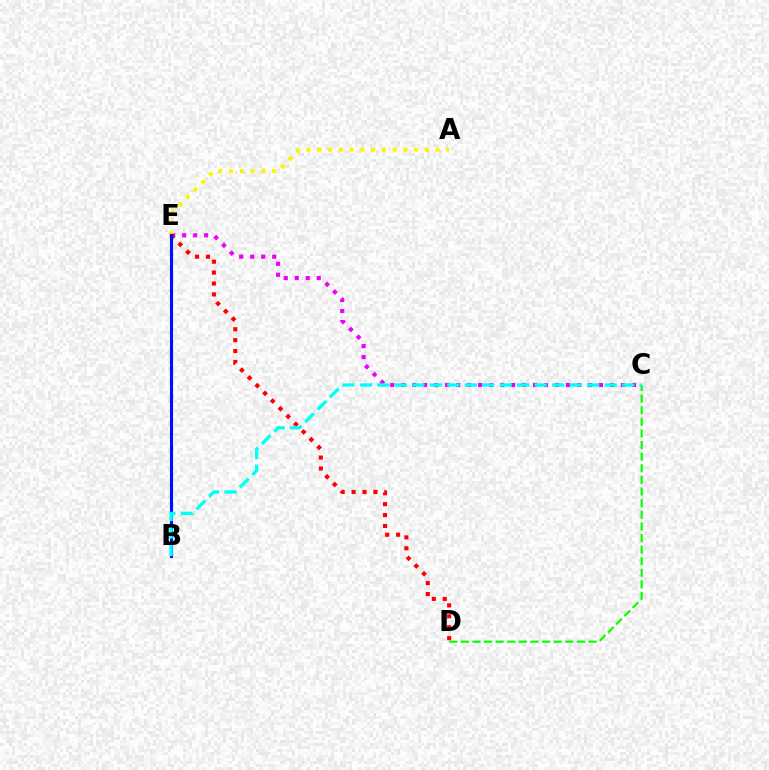{('C', 'D'): [{'color': '#08ff00', 'line_style': 'dashed', 'thickness': 1.58}], ('C', 'E'): [{'color': '#ee00ff', 'line_style': 'dotted', 'thickness': 2.99}], ('A', 'E'): [{'color': '#fcf500', 'line_style': 'dotted', 'thickness': 2.93}], ('D', 'E'): [{'color': '#ff0000', 'line_style': 'dotted', 'thickness': 2.97}], ('B', 'E'): [{'color': '#0010ff', 'line_style': 'solid', 'thickness': 2.24}], ('B', 'C'): [{'color': '#00fff6', 'line_style': 'dashed', 'thickness': 2.37}]}